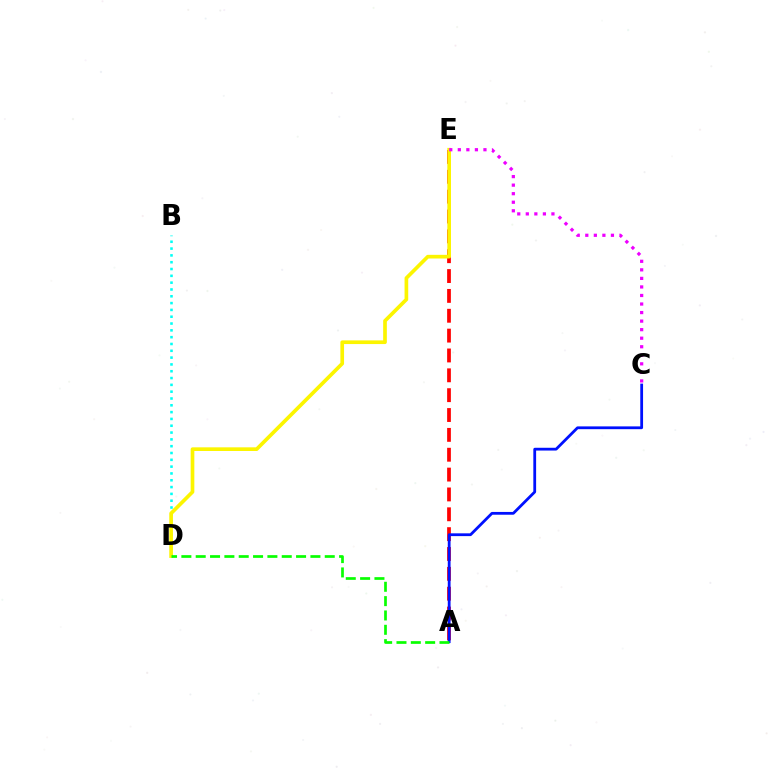{('A', 'E'): [{'color': '#ff0000', 'line_style': 'dashed', 'thickness': 2.7}], ('B', 'D'): [{'color': '#00fff6', 'line_style': 'dotted', 'thickness': 1.85}], ('A', 'C'): [{'color': '#0010ff', 'line_style': 'solid', 'thickness': 2.01}], ('D', 'E'): [{'color': '#fcf500', 'line_style': 'solid', 'thickness': 2.64}], ('C', 'E'): [{'color': '#ee00ff', 'line_style': 'dotted', 'thickness': 2.32}], ('A', 'D'): [{'color': '#08ff00', 'line_style': 'dashed', 'thickness': 1.95}]}